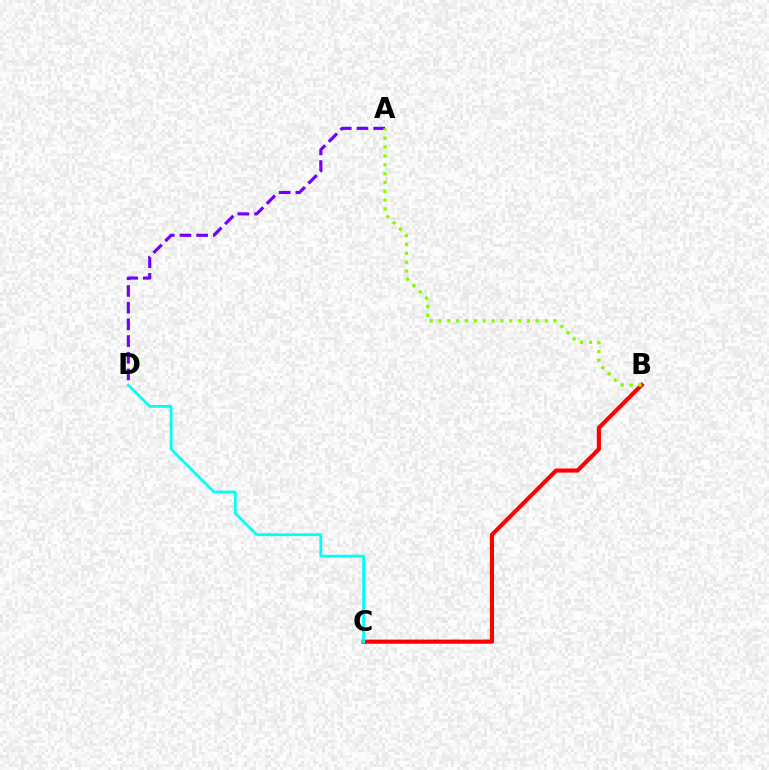{('A', 'D'): [{'color': '#7200ff', 'line_style': 'dashed', 'thickness': 2.27}], ('B', 'C'): [{'color': '#ff0000', 'line_style': 'solid', 'thickness': 2.97}], ('A', 'B'): [{'color': '#84ff00', 'line_style': 'dotted', 'thickness': 2.41}], ('C', 'D'): [{'color': '#00fff6', 'line_style': 'solid', 'thickness': 1.99}]}